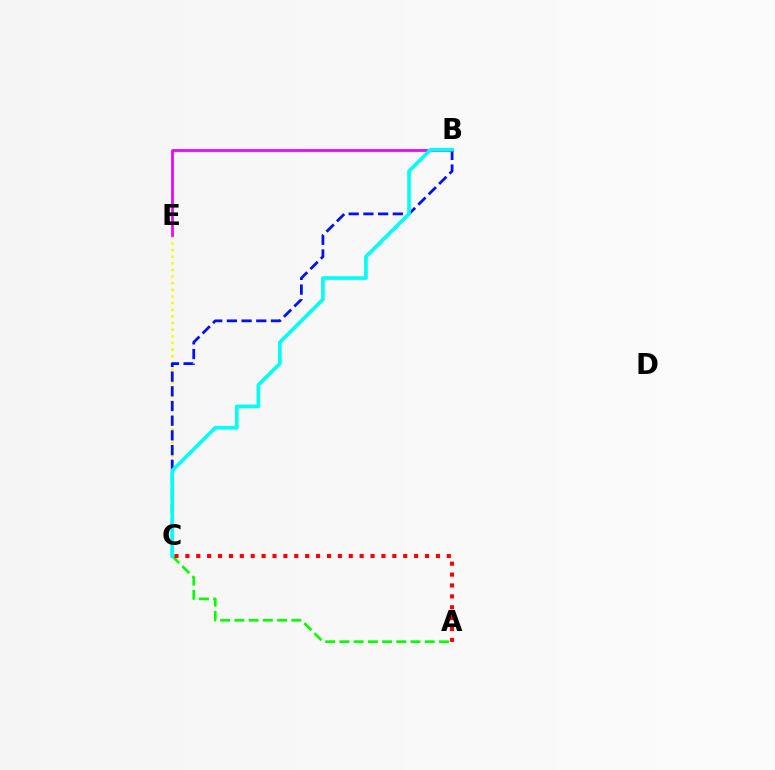{('A', 'C'): [{'color': '#08ff00', 'line_style': 'dashed', 'thickness': 1.93}, {'color': '#ff0000', 'line_style': 'dotted', 'thickness': 2.96}], ('C', 'E'): [{'color': '#fcf500', 'line_style': 'dotted', 'thickness': 1.8}], ('B', 'E'): [{'color': '#ee00ff', 'line_style': 'solid', 'thickness': 1.96}], ('B', 'C'): [{'color': '#0010ff', 'line_style': 'dashed', 'thickness': 2.0}, {'color': '#00fff6', 'line_style': 'solid', 'thickness': 2.62}]}